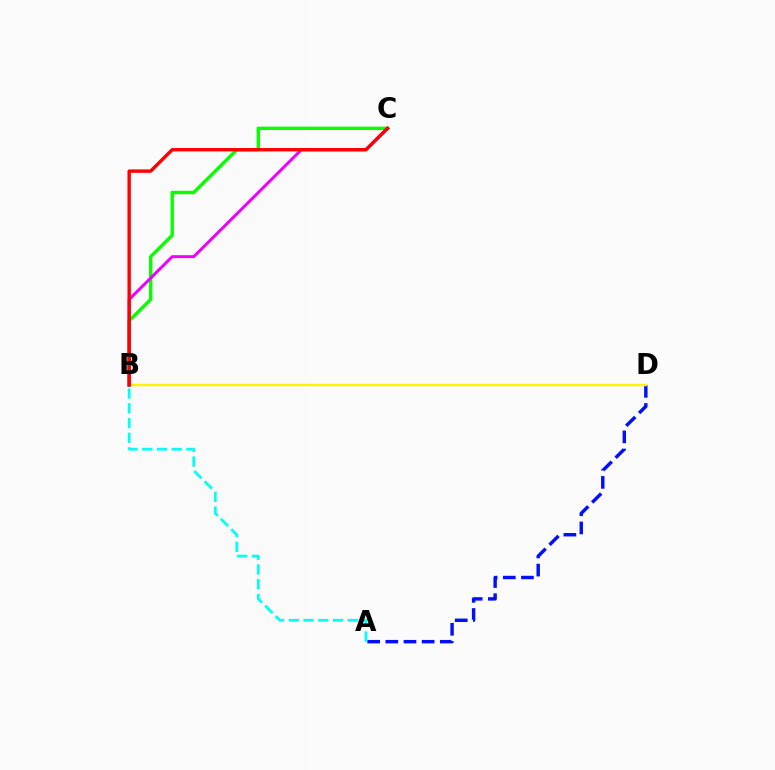{('A', 'D'): [{'color': '#0010ff', 'line_style': 'dashed', 'thickness': 2.47}], ('B', 'D'): [{'color': '#fcf500', 'line_style': 'solid', 'thickness': 1.78}], ('B', 'C'): [{'color': '#08ff00', 'line_style': 'solid', 'thickness': 2.45}, {'color': '#ee00ff', 'line_style': 'solid', 'thickness': 2.12}, {'color': '#ff0000', 'line_style': 'solid', 'thickness': 2.44}], ('A', 'B'): [{'color': '#00fff6', 'line_style': 'dashed', 'thickness': 2.0}]}